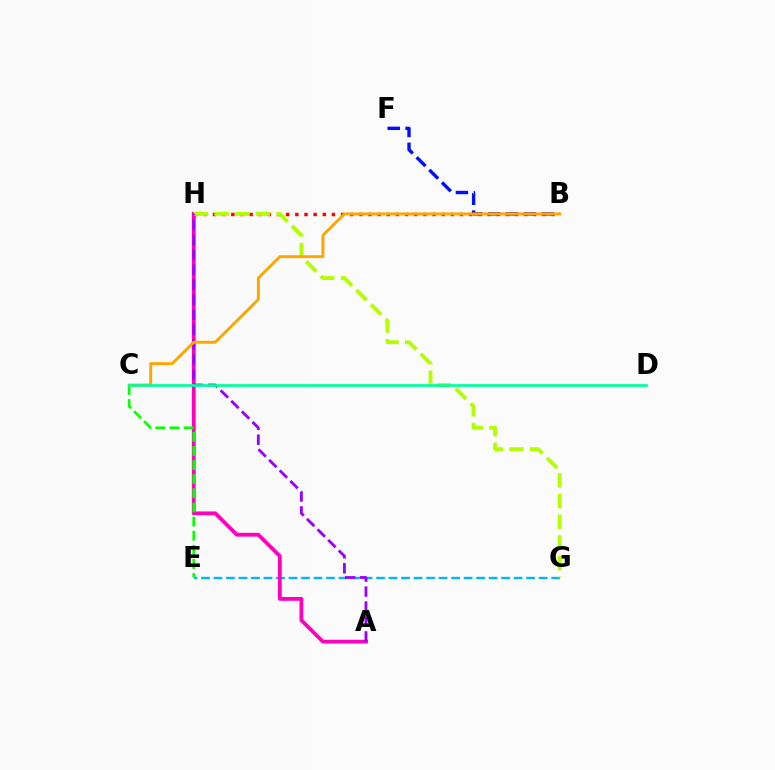{('E', 'G'): [{'color': '#00b5ff', 'line_style': 'dashed', 'thickness': 1.7}], ('A', 'H'): [{'color': '#ff00bd', 'line_style': 'solid', 'thickness': 2.73}, {'color': '#9b00ff', 'line_style': 'dashed', 'thickness': 2.03}], ('B', 'F'): [{'color': '#0010ff', 'line_style': 'dashed', 'thickness': 2.43}], ('C', 'E'): [{'color': '#08ff00', 'line_style': 'dashed', 'thickness': 1.92}], ('B', 'H'): [{'color': '#ff0000', 'line_style': 'dotted', 'thickness': 2.49}], ('G', 'H'): [{'color': '#b3ff00', 'line_style': 'dashed', 'thickness': 2.81}], ('B', 'C'): [{'color': '#ffa500', 'line_style': 'solid', 'thickness': 2.08}], ('C', 'D'): [{'color': '#00ff9d', 'line_style': 'solid', 'thickness': 1.95}]}